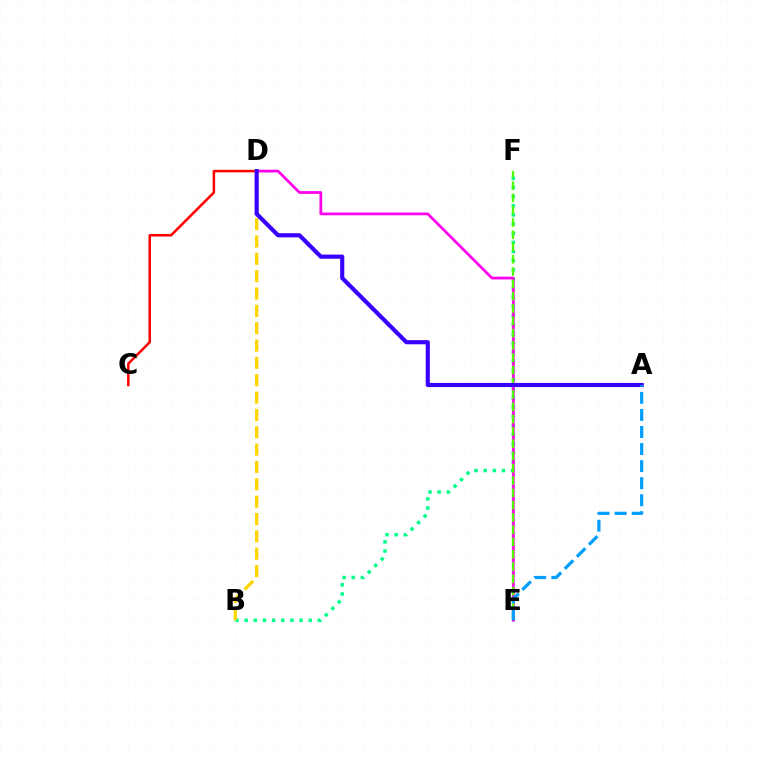{('B', 'F'): [{'color': '#00ff86', 'line_style': 'dotted', 'thickness': 2.49}], ('D', 'E'): [{'color': '#ff00ed', 'line_style': 'solid', 'thickness': 1.98}], ('C', 'D'): [{'color': '#ff0000', 'line_style': 'solid', 'thickness': 1.81}], ('B', 'D'): [{'color': '#ffd500', 'line_style': 'dashed', 'thickness': 2.36}], ('E', 'F'): [{'color': '#4fff00', 'line_style': 'dashed', 'thickness': 1.67}], ('A', 'D'): [{'color': '#3700ff', 'line_style': 'solid', 'thickness': 2.98}], ('A', 'E'): [{'color': '#009eff', 'line_style': 'dashed', 'thickness': 2.32}]}